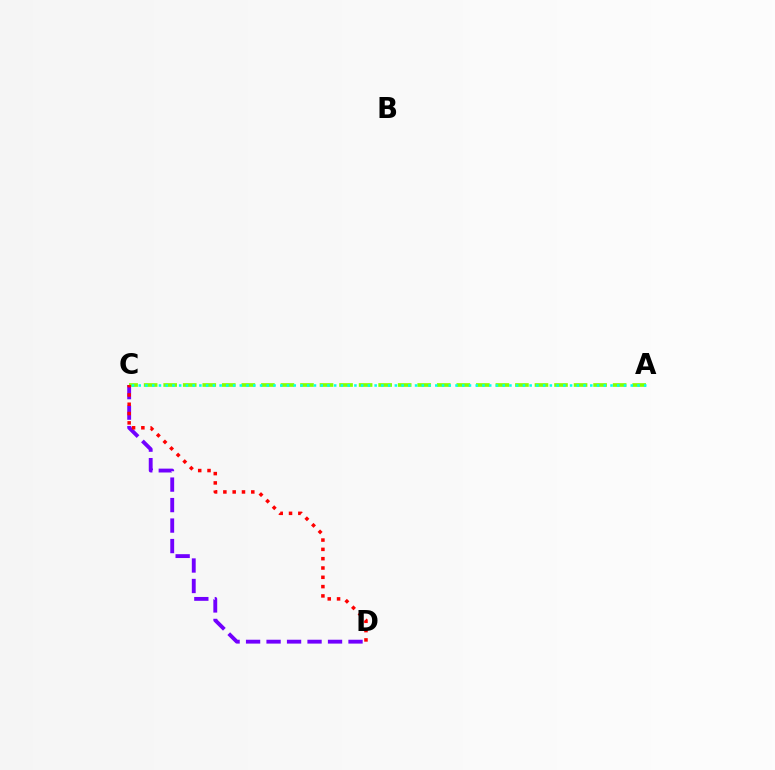{('C', 'D'): [{'color': '#7200ff', 'line_style': 'dashed', 'thickness': 2.78}, {'color': '#ff0000', 'line_style': 'dotted', 'thickness': 2.53}], ('A', 'C'): [{'color': '#84ff00', 'line_style': 'dashed', 'thickness': 2.65}, {'color': '#00fff6', 'line_style': 'dotted', 'thickness': 1.83}]}